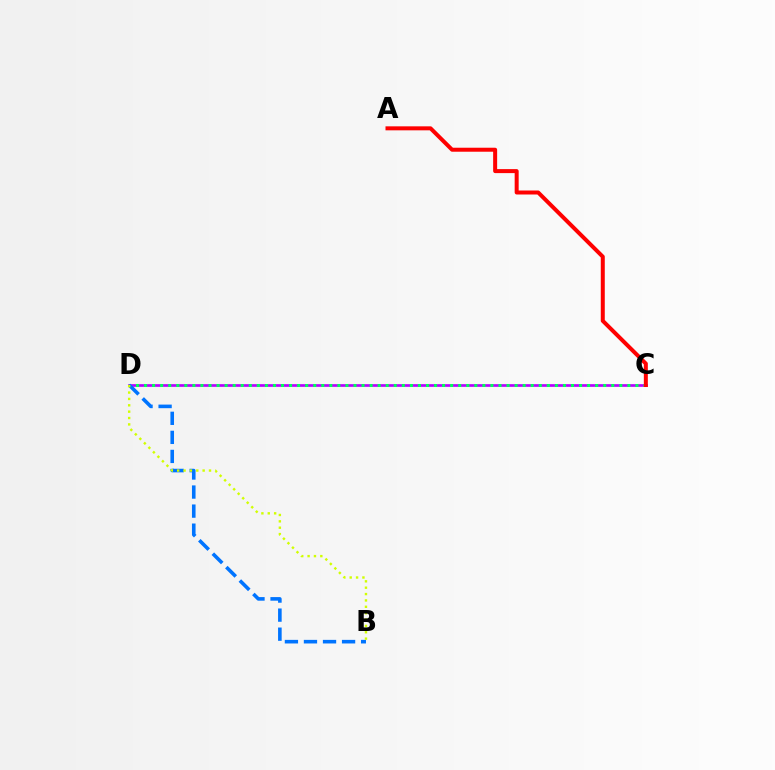{('C', 'D'): [{'color': '#b900ff', 'line_style': 'solid', 'thickness': 1.94}, {'color': '#00ff5c', 'line_style': 'dotted', 'thickness': 2.19}], ('A', 'C'): [{'color': '#ff0000', 'line_style': 'solid', 'thickness': 2.88}], ('B', 'D'): [{'color': '#0074ff', 'line_style': 'dashed', 'thickness': 2.59}, {'color': '#d1ff00', 'line_style': 'dotted', 'thickness': 1.73}]}